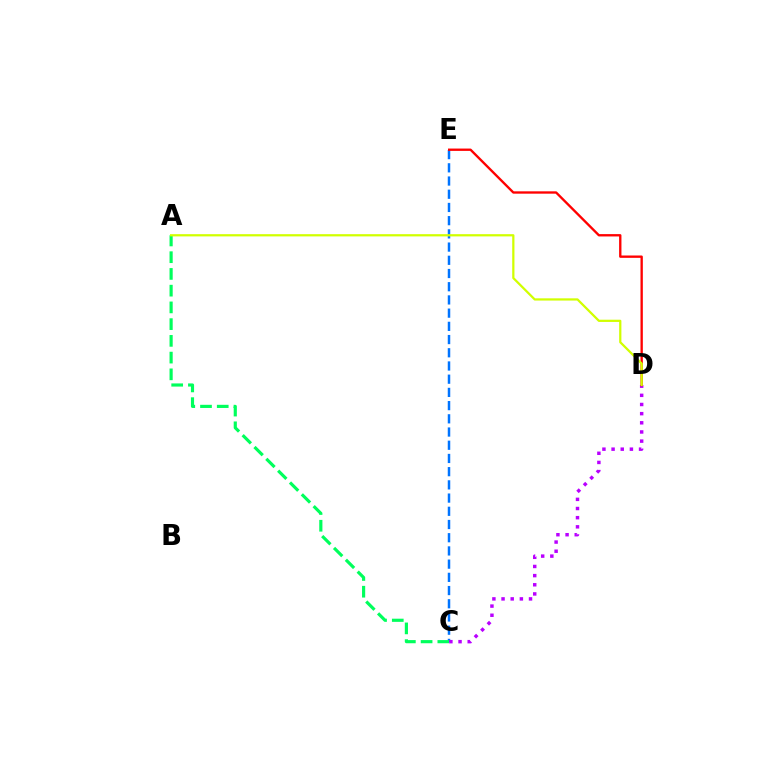{('C', 'E'): [{'color': '#0074ff', 'line_style': 'dashed', 'thickness': 1.79}], ('A', 'C'): [{'color': '#00ff5c', 'line_style': 'dashed', 'thickness': 2.27}], ('C', 'D'): [{'color': '#b900ff', 'line_style': 'dotted', 'thickness': 2.49}], ('D', 'E'): [{'color': '#ff0000', 'line_style': 'solid', 'thickness': 1.69}], ('A', 'D'): [{'color': '#d1ff00', 'line_style': 'solid', 'thickness': 1.61}]}